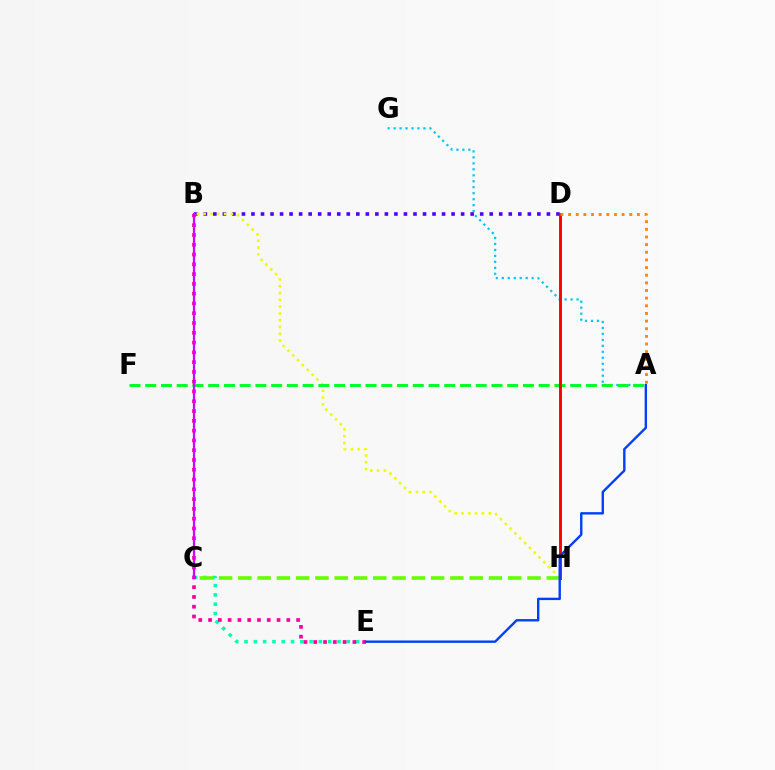{('B', 'D'): [{'color': '#4f00ff', 'line_style': 'dotted', 'thickness': 2.59}], ('C', 'E'): [{'color': '#00ffaf', 'line_style': 'dotted', 'thickness': 2.52}], ('B', 'H'): [{'color': '#eeff00', 'line_style': 'dotted', 'thickness': 1.85}], ('B', 'E'): [{'color': '#ff00a0', 'line_style': 'dotted', 'thickness': 2.66}], ('A', 'G'): [{'color': '#00c7ff', 'line_style': 'dotted', 'thickness': 1.62}], ('C', 'H'): [{'color': '#66ff00', 'line_style': 'dashed', 'thickness': 2.62}], ('A', 'F'): [{'color': '#00ff27', 'line_style': 'dashed', 'thickness': 2.14}], ('B', 'C'): [{'color': '#d600ff', 'line_style': 'solid', 'thickness': 1.6}], ('D', 'H'): [{'color': '#ff0000', 'line_style': 'solid', 'thickness': 2.08}], ('A', 'E'): [{'color': '#003fff', 'line_style': 'solid', 'thickness': 1.72}], ('A', 'D'): [{'color': '#ff8800', 'line_style': 'dotted', 'thickness': 2.08}]}